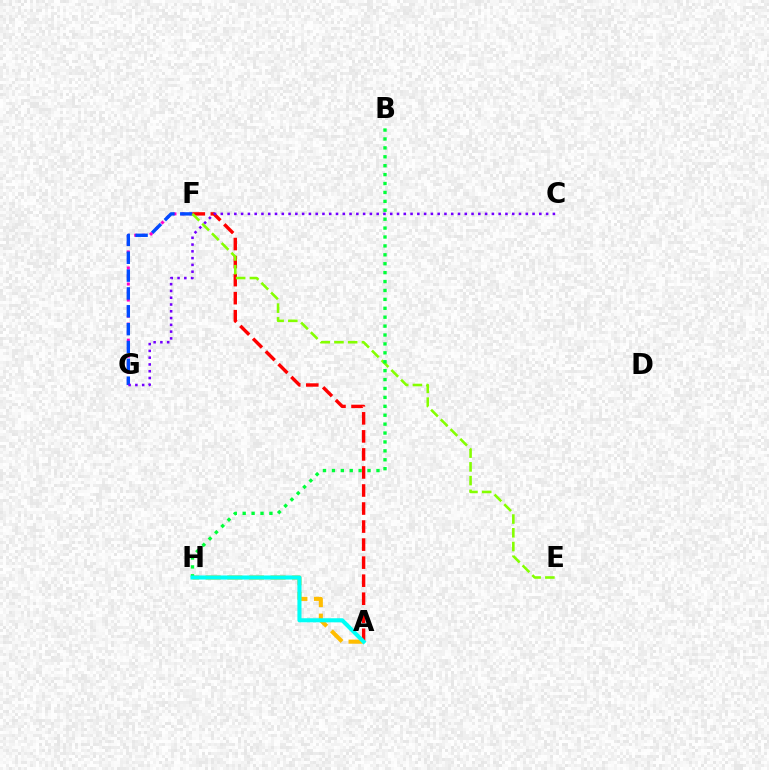{('F', 'G'): [{'color': '#ff00cf', 'line_style': 'dotted', 'thickness': 2.18}, {'color': '#004bff', 'line_style': 'dashed', 'thickness': 2.43}], ('A', 'H'): [{'color': '#ffbd00', 'line_style': 'dashed', 'thickness': 2.94}, {'color': '#00fff6', 'line_style': 'solid', 'thickness': 2.93}], ('A', 'F'): [{'color': '#ff0000', 'line_style': 'dashed', 'thickness': 2.45}], ('E', 'F'): [{'color': '#84ff00', 'line_style': 'dashed', 'thickness': 1.87}], ('B', 'H'): [{'color': '#00ff39', 'line_style': 'dotted', 'thickness': 2.42}], ('C', 'G'): [{'color': '#7200ff', 'line_style': 'dotted', 'thickness': 1.84}]}